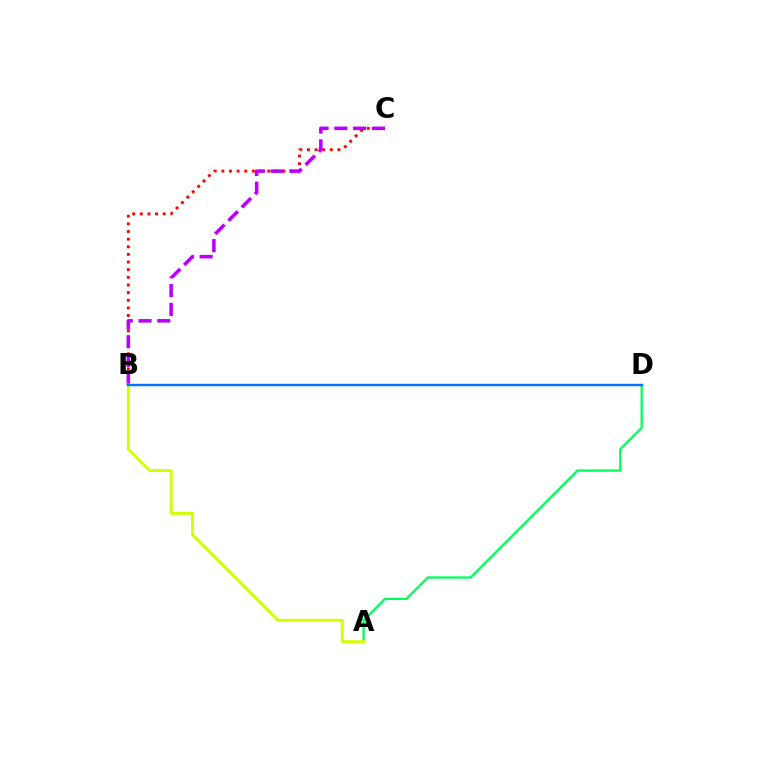{('B', 'C'): [{'color': '#ff0000', 'line_style': 'dotted', 'thickness': 2.08}, {'color': '#b900ff', 'line_style': 'dashed', 'thickness': 2.55}], ('A', 'D'): [{'color': '#00ff5c', 'line_style': 'solid', 'thickness': 1.66}], ('A', 'B'): [{'color': '#d1ff00', 'line_style': 'solid', 'thickness': 2.09}], ('B', 'D'): [{'color': '#0074ff', 'line_style': 'solid', 'thickness': 1.75}]}